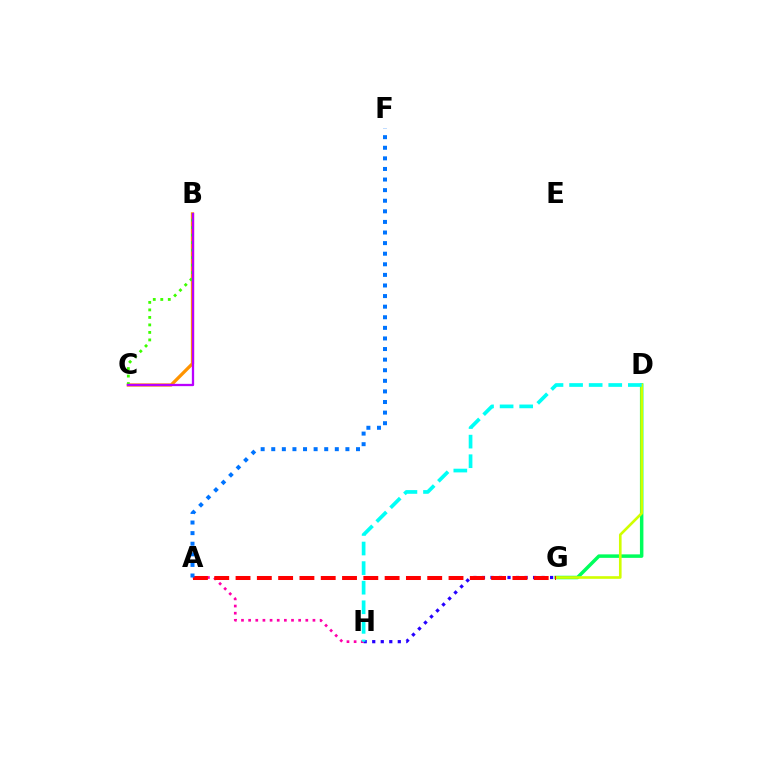{('D', 'G'): [{'color': '#00ff5c', 'line_style': 'solid', 'thickness': 2.51}, {'color': '#d1ff00', 'line_style': 'solid', 'thickness': 1.9}], ('B', 'C'): [{'color': '#ff9400', 'line_style': 'solid', 'thickness': 2.34}, {'color': '#3dff00', 'line_style': 'dotted', 'thickness': 2.04}, {'color': '#b900ff', 'line_style': 'solid', 'thickness': 1.65}], ('A', 'H'): [{'color': '#ff00ac', 'line_style': 'dotted', 'thickness': 1.94}], ('G', 'H'): [{'color': '#2500ff', 'line_style': 'dotted', 'thickness': 2.31}], ('A', 'G'): [{'color': '#ff0000', 'line_style': 'dashed', 'thickness': 2.89}], ('A', 'F'): [{'color': '#0074ff', 'line_style': 'dotted', 'thickness': 2.88}], ('D', 'H'): [{'color': '#00fff6', 'line_style': 'dashed', 'thickness': 2.66}]}